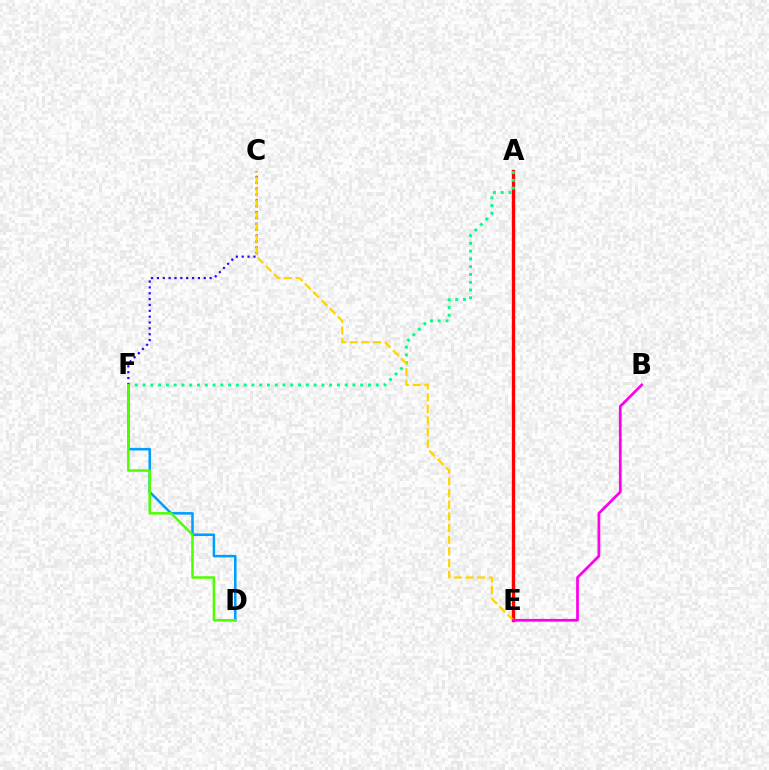{('A', 'E'): [{'color': '#ff0000', 'line_style': 'solid', 'thickness': 2.4}], ('D', 'F'): [{'color': '#009eff', 'line_style': 'solid', 'thickness': 1.83}, {'color': '#4fff00', 'line_style': 'solid', 'thickness': 1.81}], ('A', 'F'): [{'color': '#00ff86', 'line_style': 'dotted', 'thickness': 2.11}], ('C', 'F'): [{'color': '#3700ff', 'line_style': 'dotted', 'thickness': 1.59}], ('C', 'E'): [{'color': '#ffd500', 'line_style': 'dashed', 'thickness': 1.58}], ('B', 'E'): [{'color': '#ff00ed', 'line_style': 'solid', 'thickness': 1.97}]}